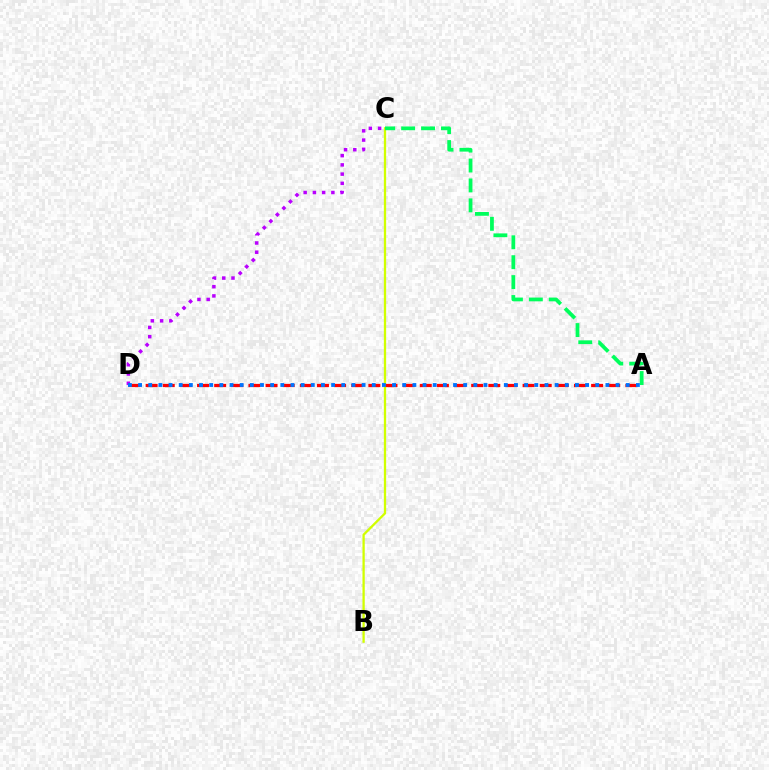{('B', 'C'): [{'color': '#d1ff00', 'line_style': 'solid', 'thickness': 1.65}], ('C', 'D'): [{'color': '#b900ff', 'line_style': 'dotted', 'thickness': 2.51}], ('A', 'D'): [{'color': '#ff0000', 'line_style': 'dashed', 'thickness': 2.33}, {'color': '#0074ff', 'line_style': 'dotted', 'thickness': 2.76}], ('A', 'C'): [{'color': '#00ff5c', 'line_style': 'dashed', 'thickness': 2.71}]}